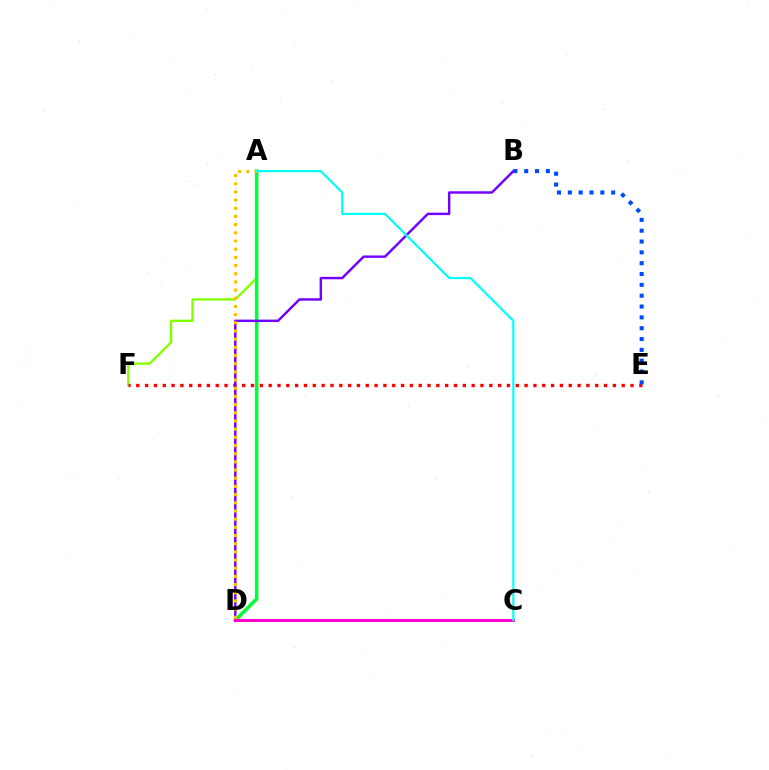{('A', 'F'): [{'color': '#84ff00', 'line_style': 'solid', 'thickness': 1.69}], ('A', 'D'): [{'color': '#00ff39', 'line_style': 'solid', 'thickness': 2.55}, {'color': '#ffbd00', 'line_style': 'dotted', 'thickness': 2.22}], ('E', 'F'): [{'color': '#ff0000', 'line_style': 'dotted', 'thickness': 2.4}], ('B', 'D'): [{'color': '#7200ff', 'line_style': 'solid', 'thickness': 1.76}], ('C', 'D'): [{'color': '#ff00cf', 'line_style': 'solid', 'thickness': 2.16}], ('B', 'E'): [{'color': '#004bff', 'line_style': 'dotted', 'thickness': 2.94}], ('A', 'C'): [{'color': '#00fff6', 'line_style': 'solid', 'thickness': 1.56}]}